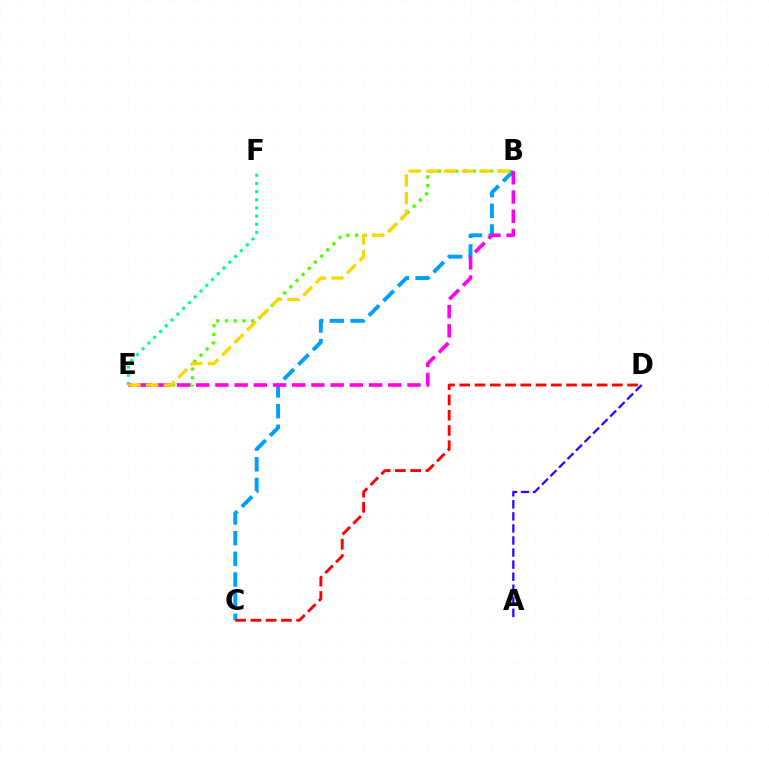{('B', 'C'): [{'color': '#009eff', 'line_style': 'dashed', 'thickness': 2.81}], ('B', 'E'): [{'color': '#4fff00', 'line_style': 'dotted', 'thickness': 2.37}, {'color': '#ff00ed', 'line_style': 'dashed', 'thickness': 2.61}, {'color': '#ffd500', 'line_style': 'dashed', 'thickness': 2.4}], ('E', 'F'): [{'color': '#00ff86', 'line_style': 'dotted', 'thickness': 2.22}], ('A', 'D'): [{'color': '#3700ff', 'line_style': 'dashed', 'thickness': 1.64}], ('C', 'D'): [{'color': '#ff0000', 'line_style': 'dashed', 'thickness': 2.07}]}